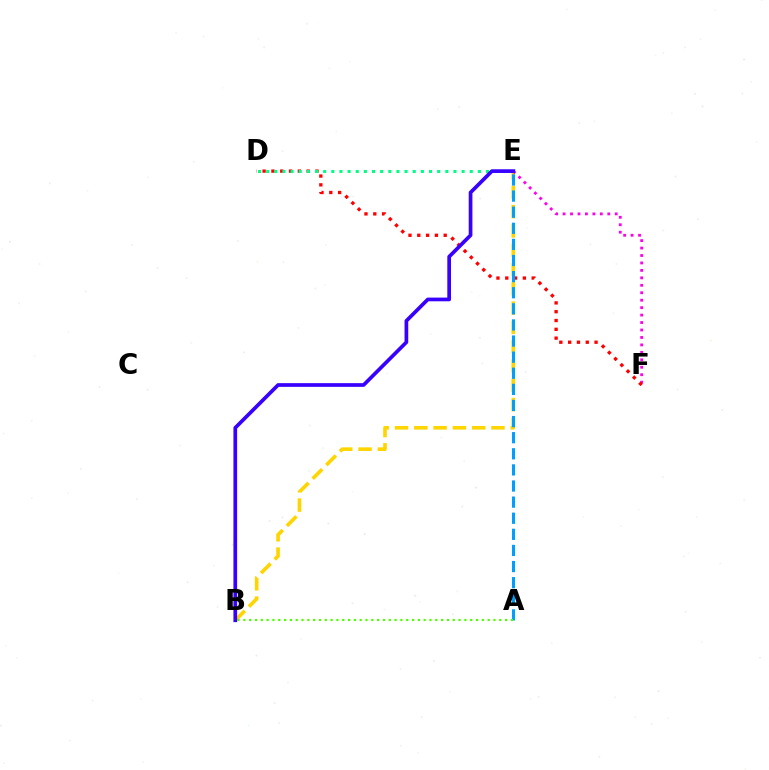{('B', 'E'): [{'color': '#ffd500', 'line_style': 'dashed', 'thickness': 2.62}, {'color': '#3700ff', 'line_style': 'solid', 'thickness': 2.66}], ('E', 'F'): [{'color': '#ff00ed', 'line_style': 'dotted', 'thickness': 2.02}], ('D', 'F'): [{'color': '#ff0000', 'line_style': 'dotted', 'thickness': 2.39}], ('D', 'E'): [{'color': '#00ff86', 'line_style': 'dotted', 'thickness': 2.21}], ('A', 'E'): [{'color': '#009eff', 'line_style': 'dashed', 'thickness': 2.19}], ('A', 'B'): [{'color': '#4fff00', 'line_style': 'dotted', 'thickness': 1.58}]}